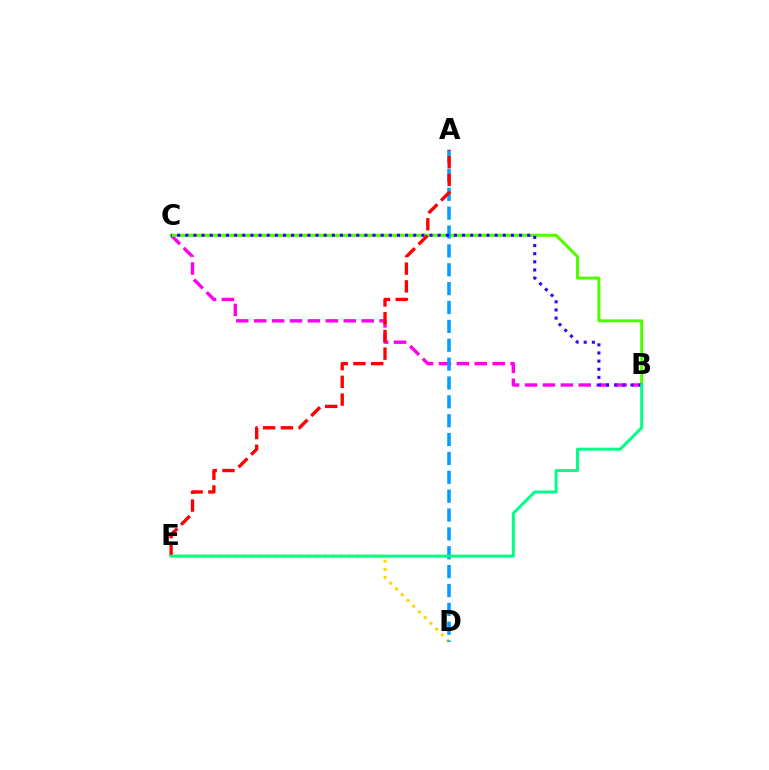{('B', 'C'): [{'color': '#ff00ed', 'line_style': 'dashed', 'thickness': 2.43}, {'color': '#4fff00', 'line_style': 'solid', 'thickness': 2.16}, {'color': '#3700ff', 'line_style': 'dotted', 'thickness': 2.21}], ('D', 'E'): [{'color': '#ffd500', 'line_style': 'dotted', 'thickness': 2.21}], ('A', 'D'): [{'color': '#009eff', 'line_style': 'dashed', 'thickness': 2.56}], ('A', 'E'): [{'color': '#ff0000', 'line_style': 'dashed', 'thickness': 2.41}], ('B', 'E'): [{'color': '#00ff86', 'line_style': 'solid', 'thickness': 2.14}]}